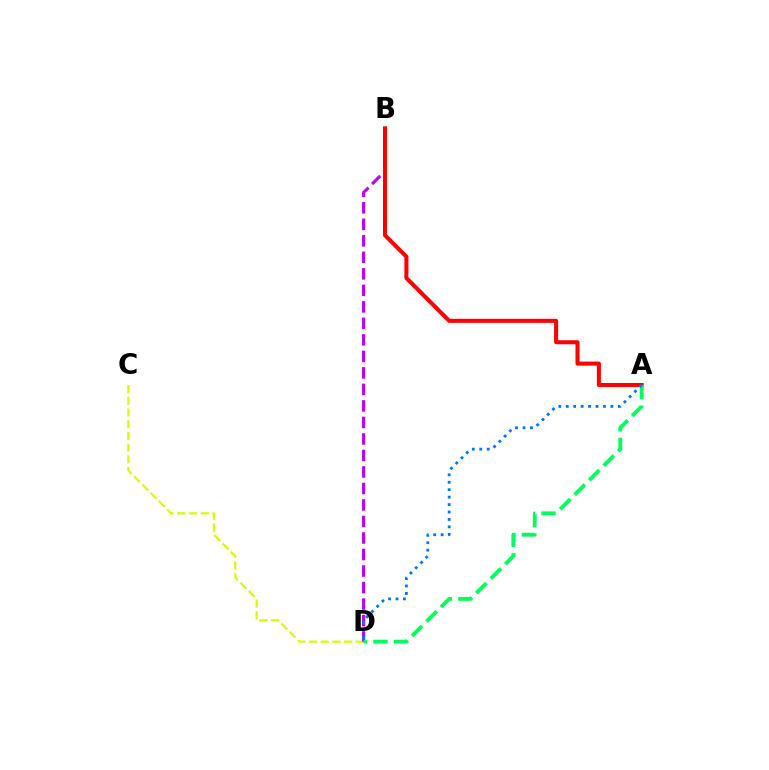{('C', 'D'): [{'color': '#d1ff00', 'line_style': 'dashed', 'thickness': 1.59}], ('B', 'D'): [{'color': '#b900ff', 'line_style': 'dashed', 'thickness': 2.24}], ('A', 'B'): [{'color': '#ff0000', 'line_style': 'solid', 'thickness': 2.91}], ('A', 'D'): [{'color': '#00ff5c', 'line_style': 'dashed', 'thickness': 2.79}, {'color': '#0074ff', 'line_style': 'dotted', 'thickness': 2.02}]}